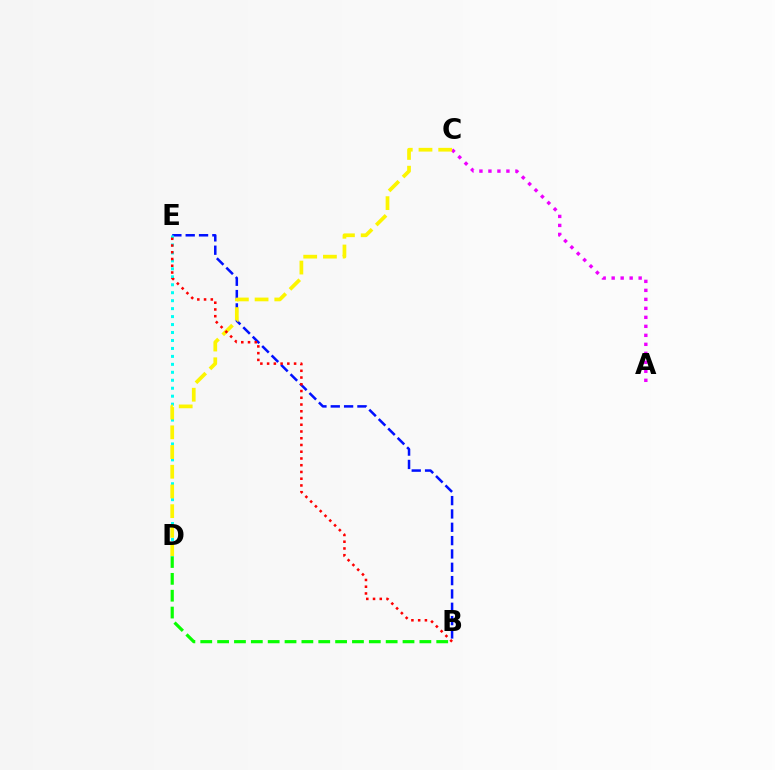{('B', 'D'): [{'color': '#08ff00', 'line_style': 'dashed', 'thickness': 2.29}], ('B', 'E'): [{'color': '#0010ff', 'line_style': 'dashed', 'thickness': 1.81}, {'color': '#ff0000', 'line_style': 'dotted', 'thickness': 1.83}], ('D', 'E'): [{'color': '#00fff6', 'line_style': 'dotted', 'thickness': 2.16}], ('A', 'C'): [{'color': '#ee00ff', 'line_style': 'dotted', 'thickness': 2.44}], ('C', 'D'): [{'color': '#fcf500', 'line_style': 'dashed', 'thickness': 2.68}]}